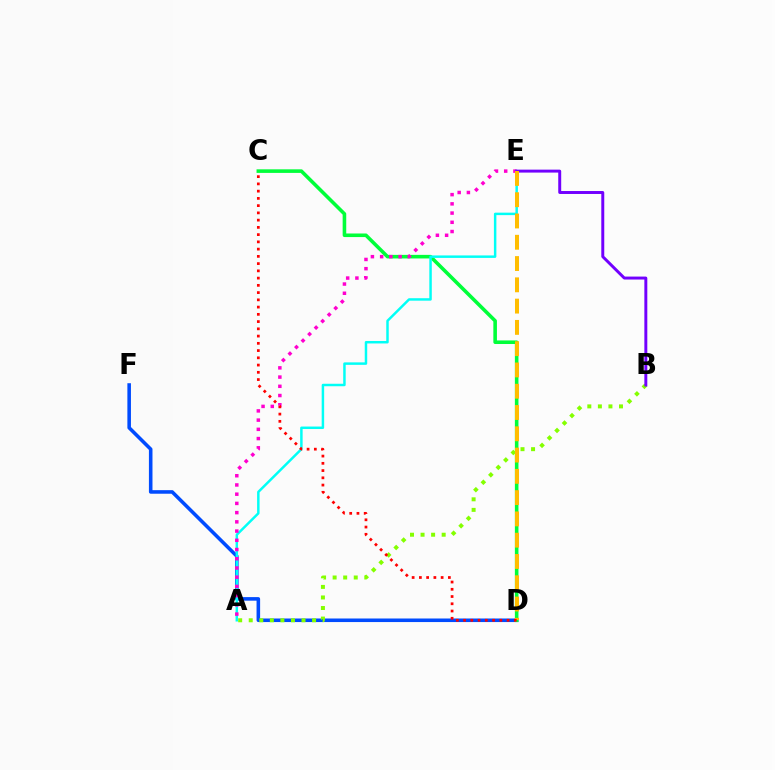{('D', 'F'): [{'color': '#004bff', 'line_style': 'solid', 'thickness': 2.57}], ('C', 'D'): [{'color': '#00ff39', 'line_style': 'solid', 'thickness': 2.58}, {'color': '#ff0000', 'line_style': 'dotted', 'thickness': 1.97}], ('A', 'E'): [{'color': '#00fff6', 'line_style': 'solid', 'thickness': 1.78}, {'color': '#ff00cf', 'line_style': 'dotted', 'thickness': 2.51}], ('A', 'B'): [{'color': '#84ff00', 'line_style': 'dotted', 'thickness': 2.87}], ('B', 'E'): [{'color': '#7200ff', 'line_style': 'solid', 'thickness': 2.13}], ('D', 'E'): [{'color': '#ffbd00', 'line_style': 'dashed', 'thickness': 2.89}]}